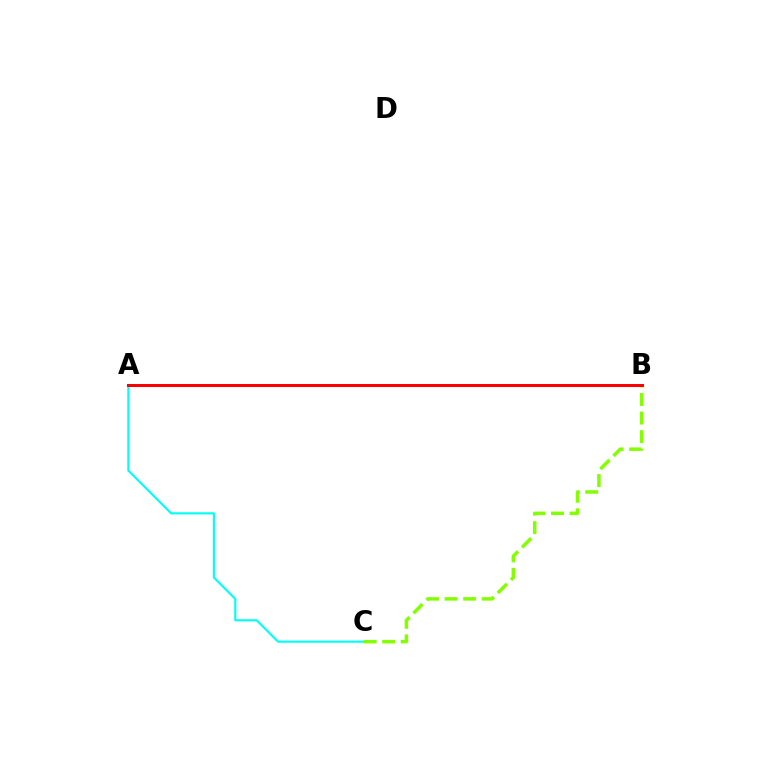{('A', 'C'): [{'color': '#00fff6', 'line_style': 'solid', 'thickness': 1.54}], ('A', 'B'): [{'color': '#7200ff', 'line_style': 'solid', 'thickness': 1.92}, {'color': '#ff0000', 'line_style': 'solid', 'thickness': 2.14}], ('B', 'C'): [{'color': '#84ff00', 'line_style': 'dashed', 'thickness': 2.52}]}